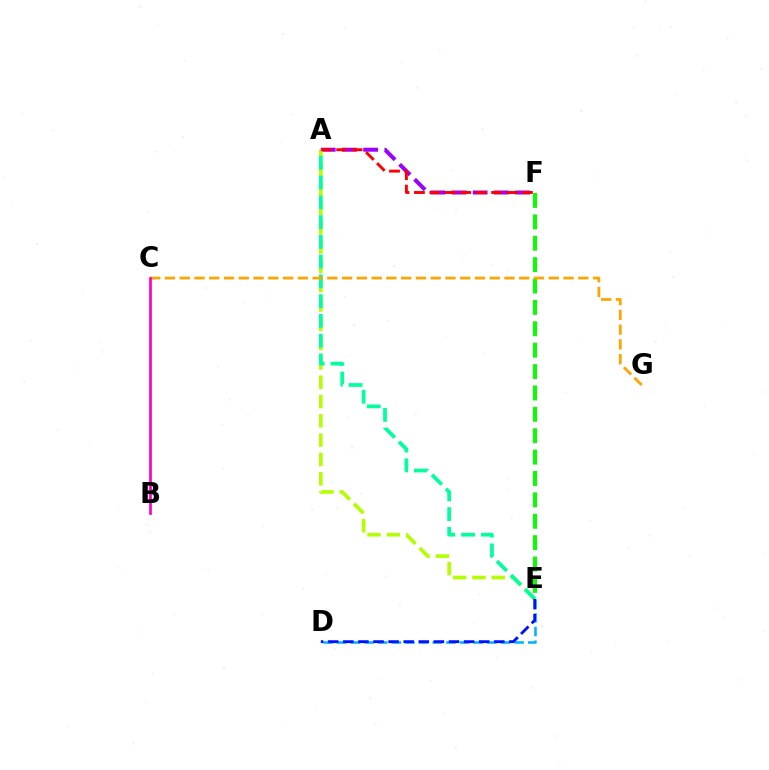{('E', 'F'): [{'color': '#08ff00', 'line_style': 'dashed', 'thickness': 2.91}], ('A', 'F'): [{'color': '#9b00ff', 'line_style': 'dashed', 'thickness': 2.88}, {'color': '#ff0000', 'line_style': 'dashed', 'thickness': 2.1}], ('A', 'E'): [{'color': '#b3ff00', 'line_style': 'dashed', 'thickness': 2.62}, {'color': '#00ff9d', 'line_style': 'dashed', 'thickness': 2.69}], ('D', 'E'): [{'color': '#00b5ff', 'line_style': 'dashed', 'thickness': 1.85}, {'color': '#0010ff', 'line_style': 'dashed', 'thickness': 2.05}], ('C', 'G'): [{'color': '#ffa500', 'line_style': 'dashed', 'thickness': 2.01}], ('B', 'C'): [{'color': '#ff00bd', 'line_style': 'solid', 'thickness': 1.93}]}